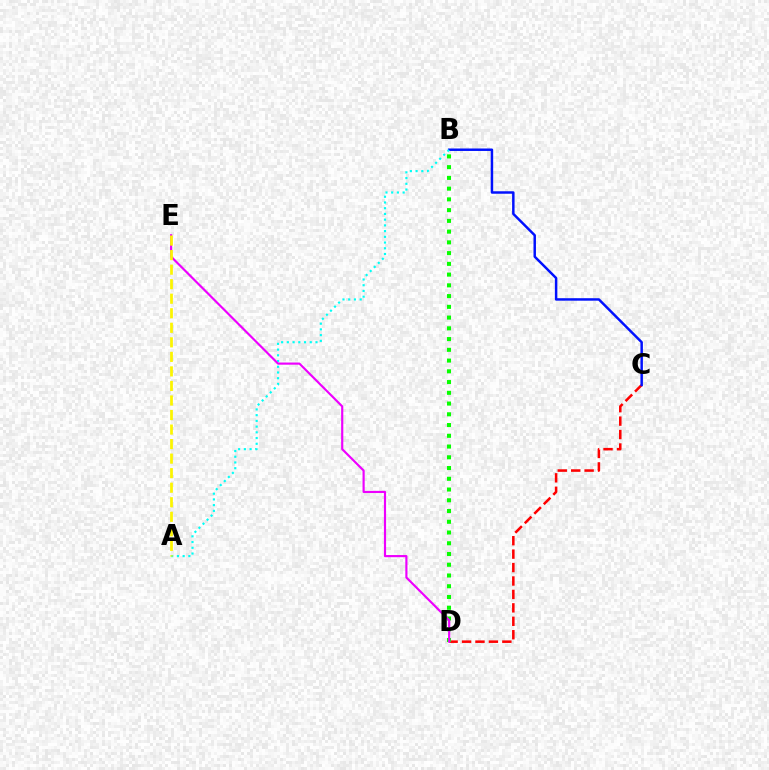{('C', 'D'): [{'color': '#ff0000', 'line_style': 'dashed', 'thickness': 1.82}], ('B', 'C'): [{'color': '#0010ff', 'line_style': 'solid', 'thickness': 1.78}], ('A', 'B'): [{'color': '#00fff6', 'line_style': 'dotted', 'thickness': 1.56}], ('B', 'D'): [{'color': '#08ff00', 'line_style': 'dotted', 'thickness': 2.92}], ('D', 'E'): [{'color': '#ee00ff', 'line_style': 'solid', 'thickness': 1.56}], ('A', 'E'): [{'color': '#fcf500', 'line_style': 'dashed', 'thickness': 1.97}]}